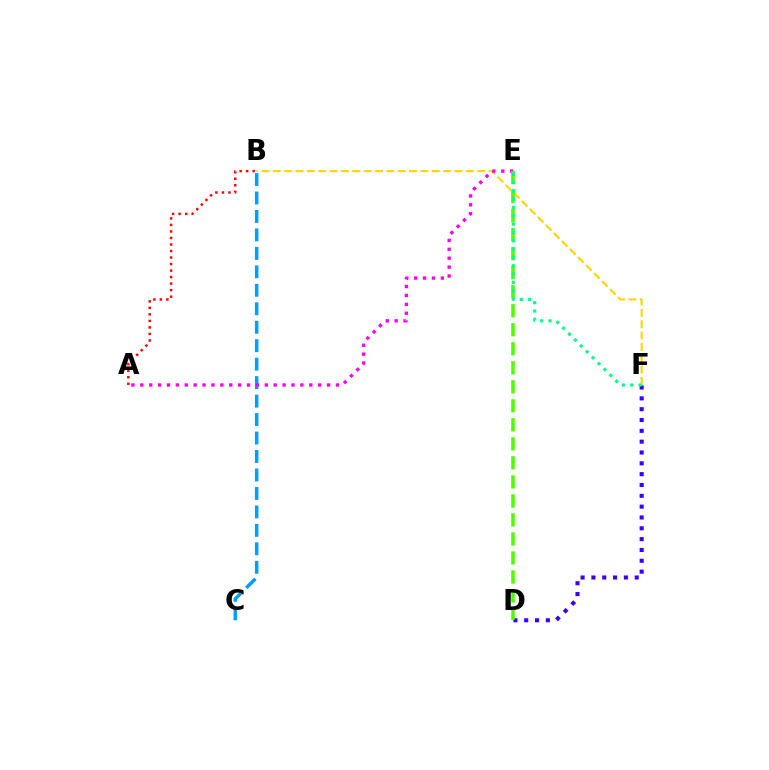{('B', 'C'): [{'color': '#009eff', 'line_style': 'dashed', 'thickness': 2.51}], ('B', 'F'): [{'color': '#ffd500', 'line_style': 'dashed', 'thickness': 1.54}], ('D', 'F'): [{'color': '#3700ff', 'line_style': 'dotted', 'thickness': 2.94}], ('A', 'E'): [{'color': '#ff00ed', 'line_style': 'dotted', 'thickness': 2.42}], ('A', 'B'): [{'color': '#ff0000', 'line_style': 'dotted', 'thickness': 1.77}], ('D', 'E'): [{'color': '#4fff00', 'line_style': 'dashed', 'thickness': 2.58}], ('E', 'F'): [{'color': '#00ff86', 'line_style': 'dotted', 'thickness': 2.27}]}